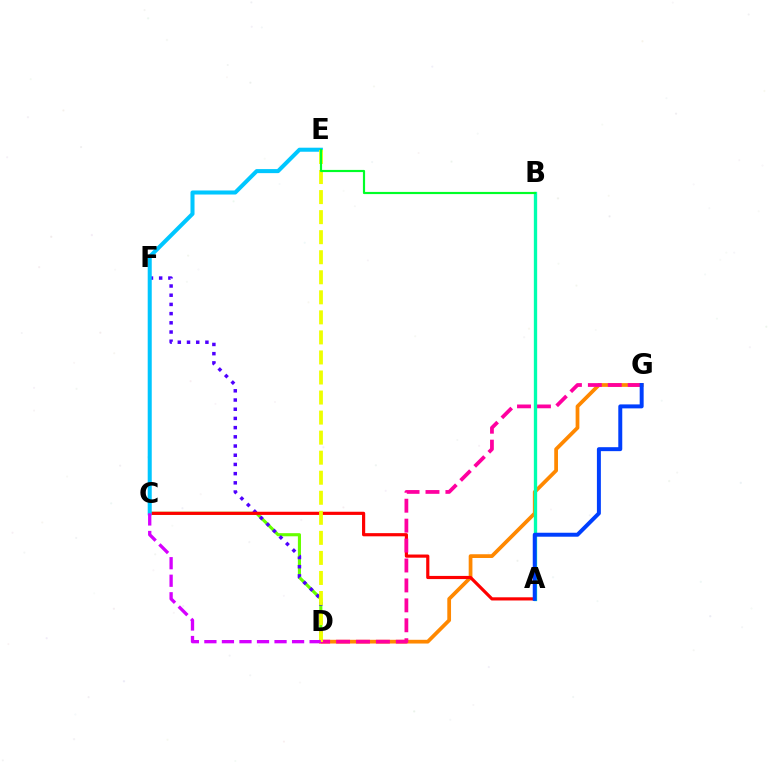{('C', 'D'): [{'color': '#66ff00', 'line_style': 'solid', 'thickness': 2.24}, {'color': '#d600ff', 'line_style': 'dashed', 'thickness': 2.38}], ('D', 'G'): [{'color': '#ff8800', 'line_style': 'solid', 'thickness': 2.69}, {'color': '#ff00a0', 'line_style': 'dashed', 'thickness': 2.71}], ('D', 'F'): [{'color': '#4f00ff', 'line_style': 'dotted', 'thickness': 2.5}], ('A', 'C'): [{'color': '#ff0000', 'line_style': 'solid', 'thickness': 2.28}], ('C', 'E'): [{'color': '#00c7ff', 'line_style': 'solid', 'thickness': 2.91}], ('D', 'E'): [{'color': '#eeff00', 'line_style': 'dashed', 'thickness': 2.72}], ('A', 'B'): [{'color': '#00ffaf', 'line_style': 'solid', 'thickness': 2.39}], ('A', 'G'): [{'color': '#003fff', 'line_style': 'solid', 'thickness': 2.85}], ('B', 'E'): [{'color': '#00ff27', 'line_style': 'solid', 'thickness': 1.57}]}